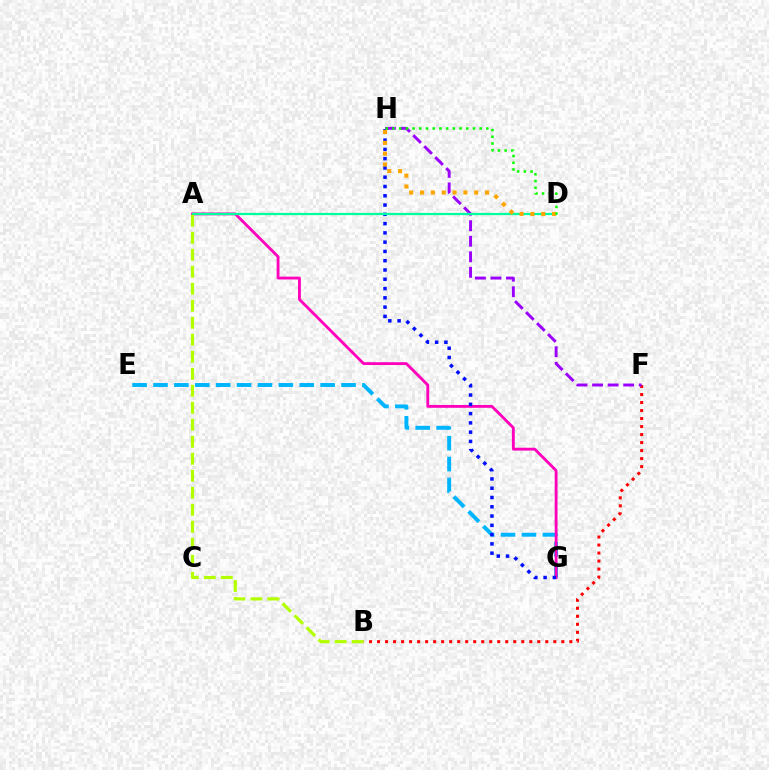{('E', 'G'): [{'color': '#00b5ff', 'line_style': 'dashed', 'thickness': 2.84}], ('A', 'G'): [{'color': '#ff00bd', 'line_style': 'solid', 'thickness': 2.05}], ('B', 'F'): [{'color': '#ff0000', 'line_style': 'dotted', 'thickness': 2.18}], ('G', 'H'): [{'color': '#0010ff', 'line_style': 'dotted', 'thickness': 2.52}], ('F', 'H'): [{'color': '#9b00ff', 'line_style': 'dashed', 'thickness': 2.11}], ('A', 'D'): [{'color': '#00ff9d', 'line_style': 'solid', 'thickness': 1.62}], ('D', 'H'): [{'color': '#ffa500', 'line_style': 'dotted', 'thickness': 2.94}, {'color': '#08ff00', 'line_style': 'dotted', 'thickness': 1.82}], ('A', 'B'): [{'color': '#b3ff00', 'line_style': 'dashed', 'thickness': 2.31}]}